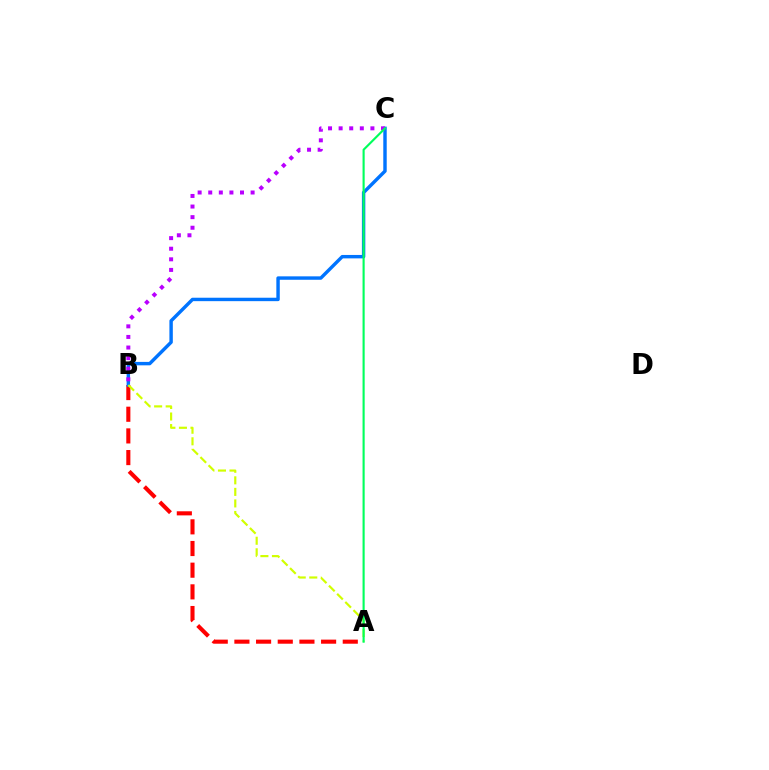{('A', 'B'): [{'color': '#ff0000', 'line_style': 'dashed', 'thickness': 2.94}, {'color': '#d1ff00', 'line_style': 'dashed', 'thickness': 1.57}], ('B', 'C'): [{'color': '#0074ff', 'line_style': 'solid', 'thickness': 2.47}, {'color': '#b900ff', 'line_style': 'dotted', 'thickness': 2.88}], ('A', 'C'): [{'color': '#00ff5c', 'line_style': 'solid', 'thickness': 1.53}]}